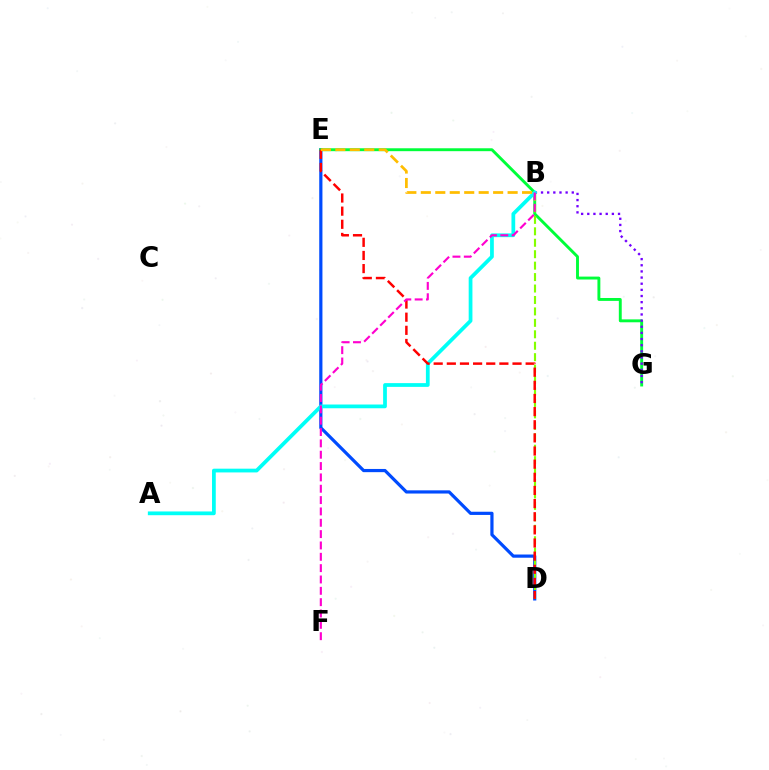{('D', 'E'): [{'color': '#004bff', 'line_style': 'solid', 'thickness': 2.3}, {'color': '#ff0000', 'line_style': 'dashed', 'thickness': 1.78}], ('E', 'G'): [{'color': '#00ff39', 'line_style': 'solid', 'thickness': 2.09}], ('B', 'G'): [{'color': '#7200ff', 'line_style': 'dotted', 'thickness': 1.67}], ('B', 'D'): [{'color': '#84ff00', 'line_style': 'dashed', 'thickness': 1.55}], ('A', 'B'): [{'color': '#00fff6', 'line_style': 'solid', 'thickness': 2.7}], ('B', 'F'): [{'color': '#ff00cf', 'line_style': 'dashed', 'thickness': 1.54}], ('B', 'E'): [{'color': '#ffbd00', 'line_style': 'dashed', 'thickness': 1.97}]}